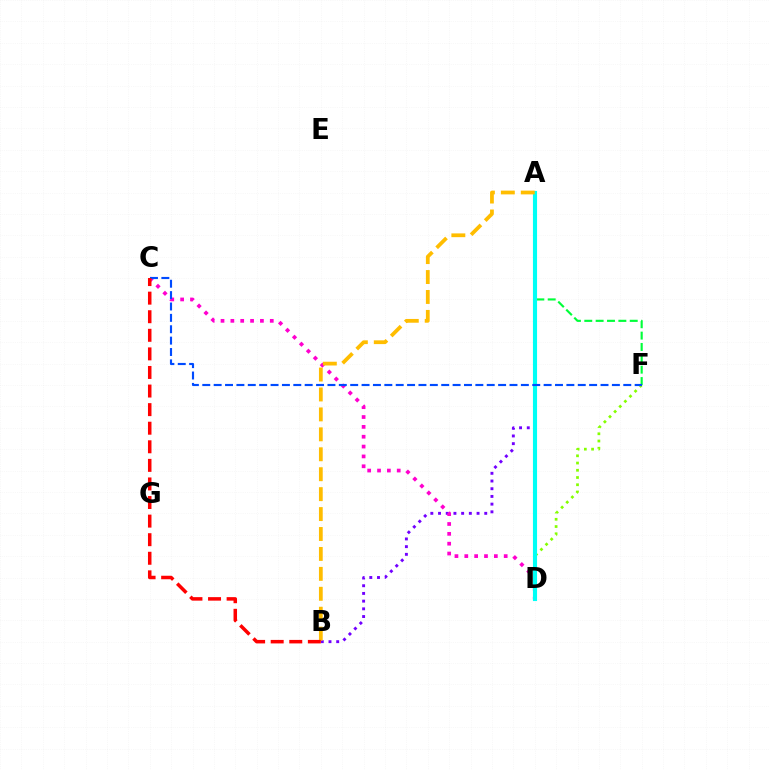{('A', 'B'): [{'color': '#7200ff', 'line_style': 'dotted', 'thickness': 2.09}, {'color': '#ffbd00', 'line_style': 'dashed', 'thickness': 2.71}], ('A', 'F'): [{'color': '#00ff39', 'line_style': 'dashed', 'thickness': 1.54}], ('D', 'F'): [{'color': '#84ff00', 'line_style': 'dotted', 'thickness': 1.97}], ('C', 'D'): [{'color': '#ff00cf', 'line_style': 'dotted', 'thickness': 2.68}], ('A', 'D'): [{'color': '#00fff6', 'line_style': 'solid', 'thickness': 2.96}], ('C', 'F'): [{'color': '#004bff', 'line_style': 'dashed', 'thickness': 1.55}], ('B', 'C'): [{'color': '#ff0000', 'line_style': 'dashed', 'thickness': 2.52}]}